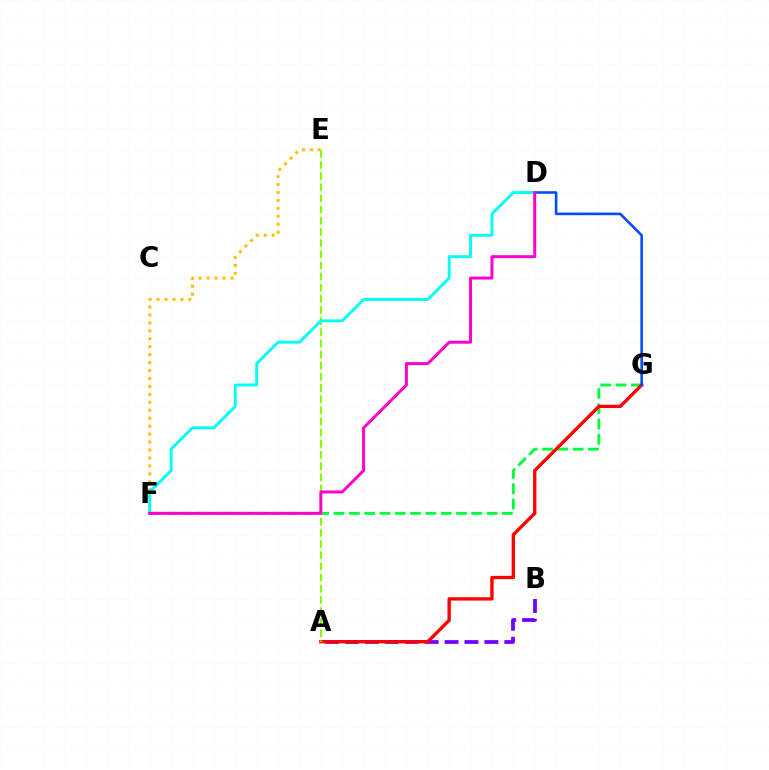{('E', 'F'): [{'color': '#ffbd00', 'line_style': 'dotted', 'thickness': 2.16}], ('A', 'B'): [{'color': '#7200ff', 'line_style': 'dashed', 'thickness': 2.71}], ('F', 'G'): [{'color': '#00ff39', 'line_style': 'dashed', 'thickness': 2.08}], ('A', 'G'): [{'color': '#ff0000', 'line_style': 'solid', 'thickness': 2.4}], ('A', 'E'): [{'color': '#84ff00', 'line_style': 'dashed', 'thickness': 1.51}], ('D', 'G'): [{'color': '#004bff', 'line_style': 'solid', 'thickness': 1.86}], ('D', 'F'): [{'color': '#00fff6', 'line_style': 'solid', 'thickness': 2.09}, {'color': '#ff00cf', 'line_style': 'solid', 'thickness': 2.15}]}